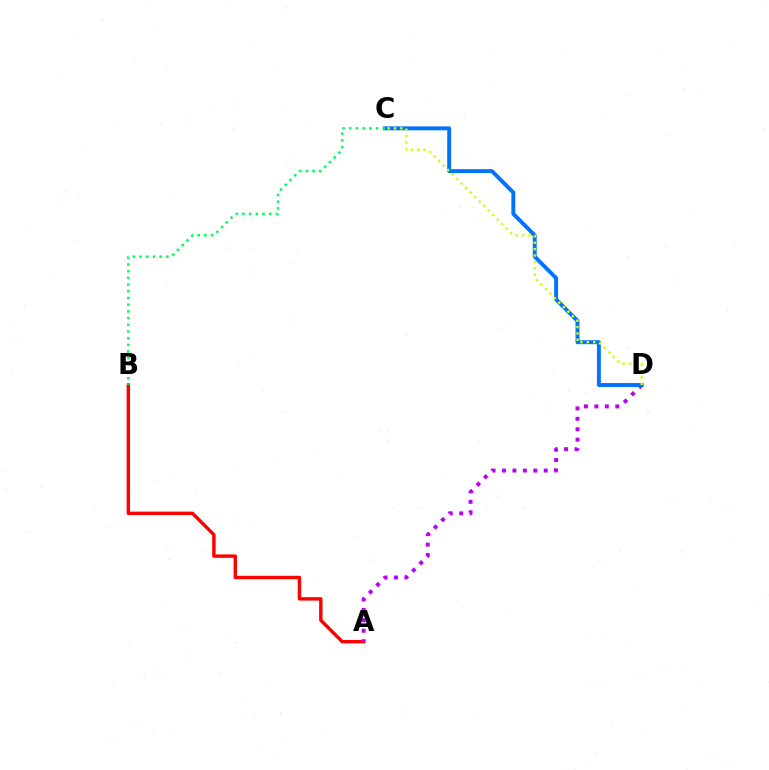{('A', 'B'): [{'color': '#ff0000', 'line_style': 'solid', 'thickness': 2.46}], ('A', 'D'): [{'color': '#b900ff', 'line_style': 'dotted', 'thickness': 2.84}], ('C', 'D'): [{'color': '#0074ff', 'line_style': 'solid', 'thickness': 2.83}, {'color': '#d1ff00', 'line_style': 'dotted', 'thickness': 1.73}], ('B', 'C'): [{'color': '#00ff5c', 'line_style': 'dotted', 'thickness': 1.82}]}